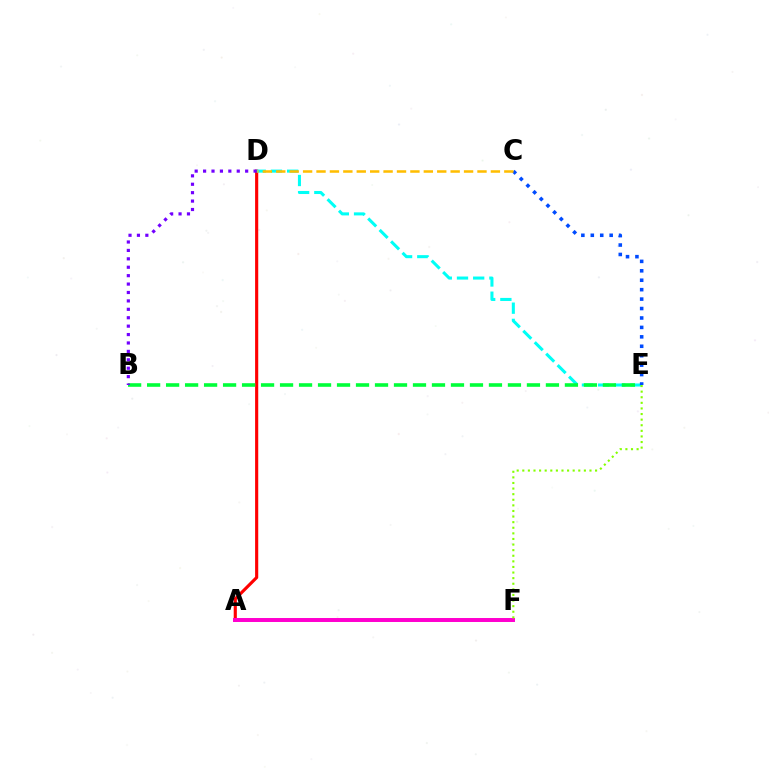{('A', 'D'): [{'color': '#ff0000', 'line_style': 'solid', 'thickness': 2.26}], ('D', 'E'): [{'color': '#00fff6', 'line_style': 'dashed', 'thickness': 2.2}], ('B', 'E'): [{'color': '#00ff39', 'line_style': 'dashed', 'thickness': 2.58}], ('C', 'E'): [{'color': '#004bff', 'line_style': 'dotted', 'thickness': 2.56}], ('A', 'F'): [{'color': '#ff00cf', 'line_style': 'solid', 'thickness': 2.87}], ('B', 'D'): [{'color': '#7200ff', 'line_style': 'dotted', 'thickness': 2.29}], ('C', 'D'): [{'color': '#ffbd00', 'line_style': 'dashed', 'thickness': 1.82}], ('E', 'F'): [{'color': '#84ff00', 'line_style': 'dotted', 'thickness': 1.52}]}